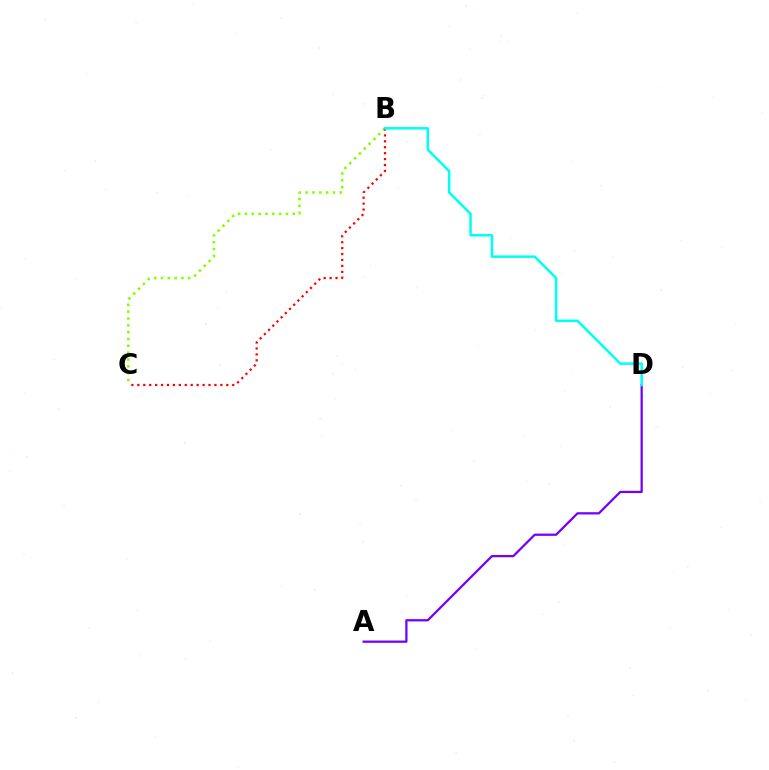{('A', 'D'): [{'color': '#7200ff', 'line_style': 'solid', 'thickness': 1.62}], ('B', 'C'): [{'color': '#84ff00', 'line_style': 'dotted', 'thickness': 1.86}, {'color': '#ff0000', 'line_style': 'dotted', 'thickness': 1.61}], ('B', 'D'): [{'color': '#00fff6', 'line_style': 'solid', 'thickness': 1.82}]}